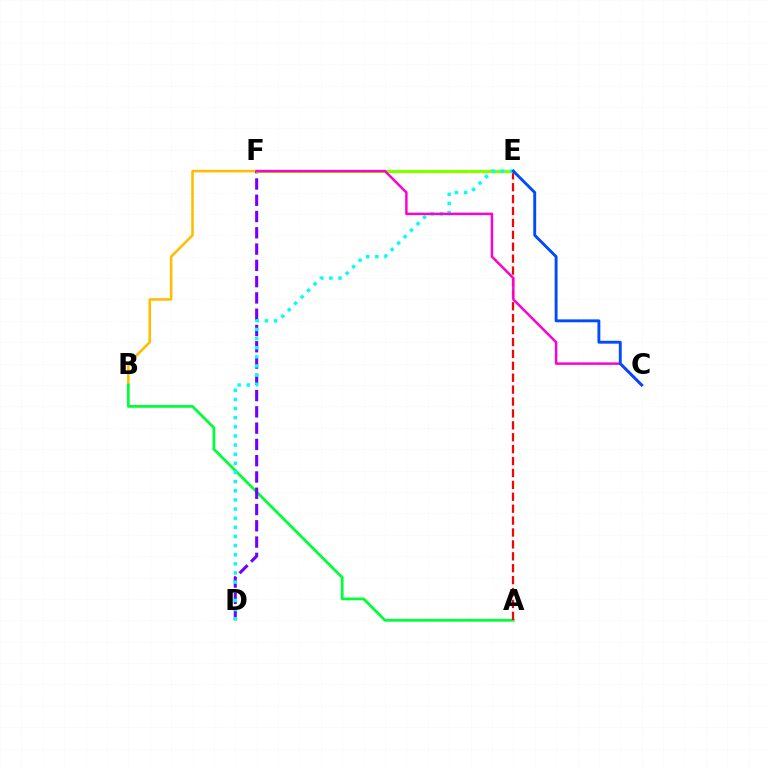{('B', 'F'): [{'color': '#ffbd00', 'line_style': 'solid', 'thickness': 1.84}], ('A', 'B'): [{'color': '#00ff39', 'line_style': 'solid', 'thickness': 1.99}], ('D', 'F'): [{'color': '#7200ff', 'line_style': 'dashed', 'thickness': 2.21}], ('A', 'E'): [{'color': '#ff0000', 'line_style': 'dashed', 'thickness': 1.62}], ('E', 'F'): [{'color': '#84ff00', 'line_style': 'solid', 'thickness': 2.38}], ('D', 'E'): [{'color': '#00fff6', 'line_style': 'dotted', 'thickness': 2.48}], ('C', 'F'): [{'color': '#ff00cf', 'line_style': 'solid', 'thickness': 1.78}], ('C', 'E'): [{'color': '#004bff', 'line_style': 'solid', 'thickness': 2.09}]}